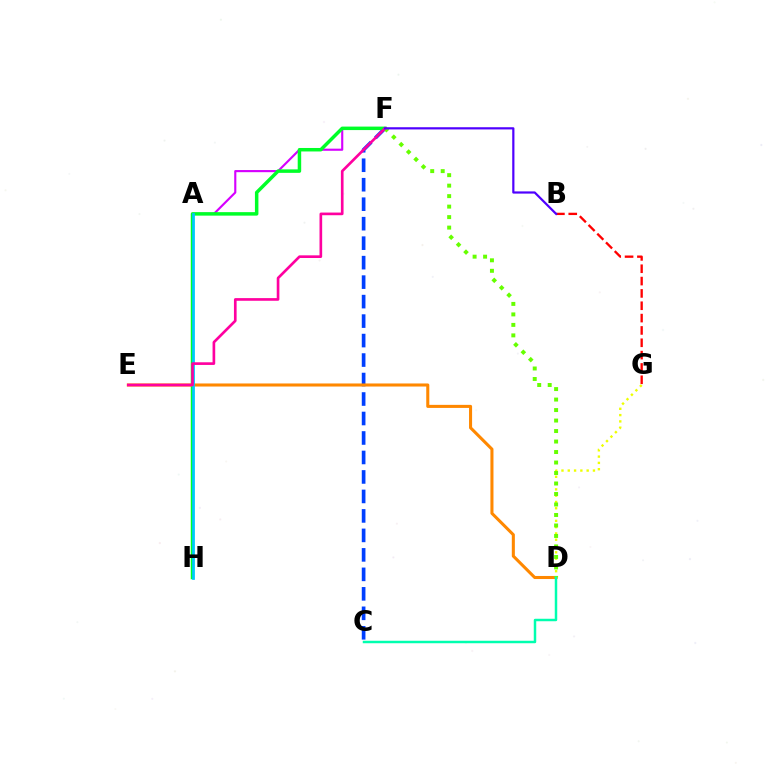{('B', 'G'): [{'color': '#ff0000', 'line_style': 'dashed', 'thickness': 1.68}], ('A', 'F'): [{'color': '#d600ff', 'line_style': 'solid', 'thickness': 1.54}], ('C', 'F'): [{'color': '#003fff', 'line_style': 'dashed', 'thickness': 2.65}], ('F', 'H'): [{'color': '#00ff27', 'line_style': 'solid', 'thickness': 2.51}], ('D', 'E'): [{'color': '#ff8800', 'line_style': 'solid', 'thickness': 2.2}], ('A', 'H'): [{'color': '#00c7ff', 'line_style': 'solid', 'thickness': 1.95}], ('D', 'G'): [{'color': '#eeff00', 'line_style': 'dotted', 'thickness': 1.71}], ('D', 'F'): [{'color': '#66ff00', 'line_style': 'dotted', 'thickness': 2.85}], ('E', 'F'): [{'color': '#ff00a0', 'line_style': 'solid', 'thickness': 1.92}], ('B', 'F'): [{'color': '#4f00ff', 'line_style': 'solid', 'thickness': 1.59}], ('C', 'D'): [{'color': '#00ffaf', 'line_style': 'solid', 'thickness': 1.78}]}